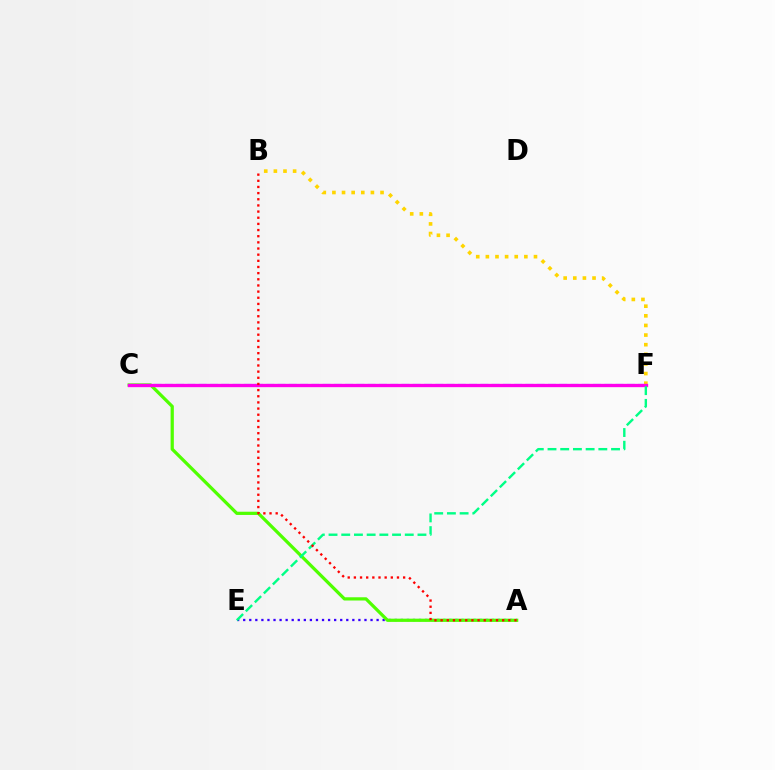{('A', 'E'): [{'color': '#3700ff', 'line_style': 'dotted', 'thickness': 1.65}], ('C', 'F'): [{'color': '#009eff', 'line_style': 'dashed', 'thickness': 1.53}, {'color': '#ff00ed', 'line_style': 'solid', 'thickness': 2.39}], ('A', 'C'): [{'color': '#4fff00', 'line_style': 'solid', 'thickness': 2.33}], ('B', 'F'): [{'color': '#ffd500', 'line_style': 'dotted', 'thickness': 2.61}], ('E', 'F'): [{'color': '#00ff86', 'line_style': 'dashed', 'thickness': 1.73}], ('A', 'B'): [{'color': '#ff0000', 'line_style': 'dotted', 'thickness': 1.67}]}